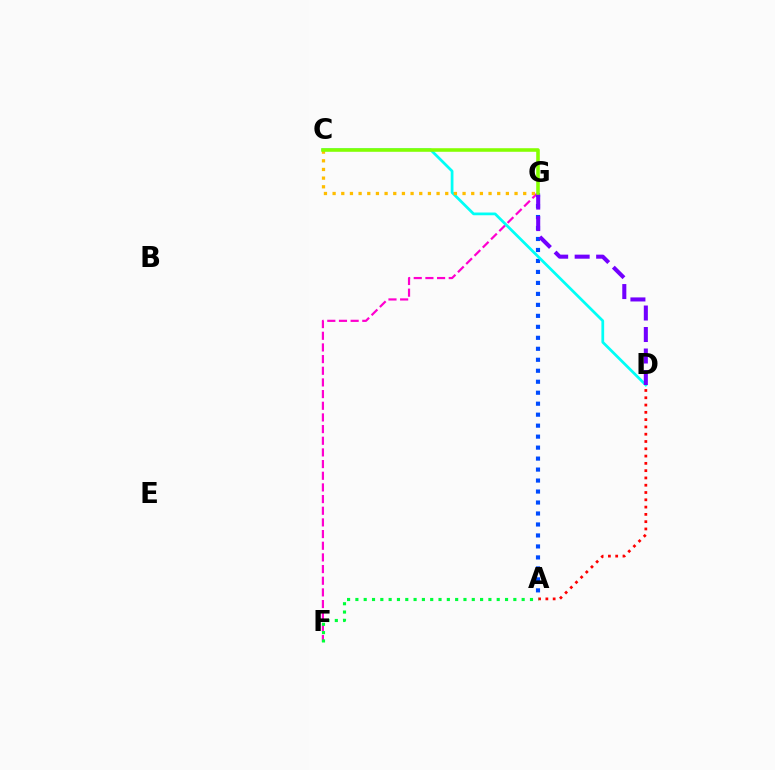{('A', 'G'): [{'color': '#004bff', 'line_style': 'dotted', 'thickness': 2.98}], ('F', 'G'): [{'color': '#ff00cf', 'line_style': 'dashed', 'thickness': 1.58}], ('C', 'D'): [{'color': '#00fff6', 'line_style': 'solid', 'thickness': 1.98}], ('A', 'D'): [{'color': '#ff0000', 'line_style': 'dotted', 'thickness': 1.98}], ('A', 'F'): [{'color': '#00ff39', 'line_style': 'dotted', 'thickness': 2.26}], ('C', 'G'): [{'color': '#ffbd00', 'line_style': 'dotted', 'thickness': 2.35}, {'color': '#84ff00', 'line_style': 'solid', 'thickness': 2.56}], ('D', 'G'): [{'color': '#7200ff', 'line_style': 'dashed', 'thickness': 2.92}]}